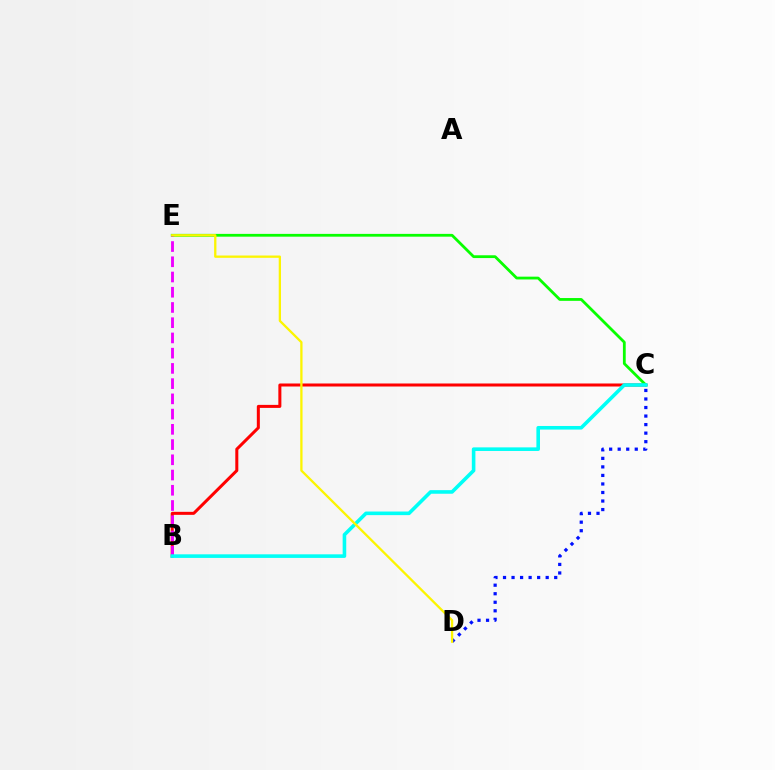{('B', 'C'): [{'color': '#ff0000', 'line_style': 'solid', 'thickness': 2.17}, {'color': '#00fff6', 'line_style': 'solid', 'thickness': 2.59}], ('C', 'E'): [{'color': '#08ff00', 'line_style': 'solid', 'thickness': 2.01}], ('B', 'E'): [{'color': '#ee00ff', 'line_style': 'dashed', 'thickness': 2.07}], ('C', 'D'): [{'color': '#0010ff', 'line_style': 'dotted', 'thickness': 2.32}], ('D', 'E'): [{'color': '#fcf500', 'line_style': 'solid', 'thickness': 1.66}]}